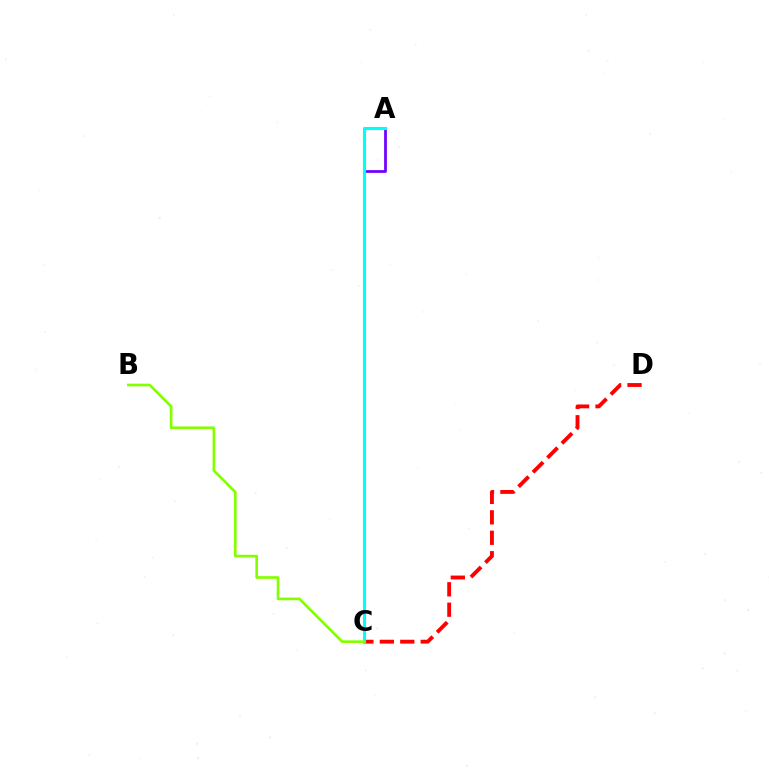{('C', 'D'): [{'color': '#ff0000', 'line_style': 'dashed', 'thickness': 2.78}], ('A', 'C'): [{'color': '#7200ff', 'line_style': 'solid', 'thickness': 1.99}, {'color': '#00fff6', 'line_style': 'solid', 'thickness': 2.26}], ('B', 'C'): [{'color': '#84ff00', 'line_style': 'solid', 'thickness': 1.92}]}